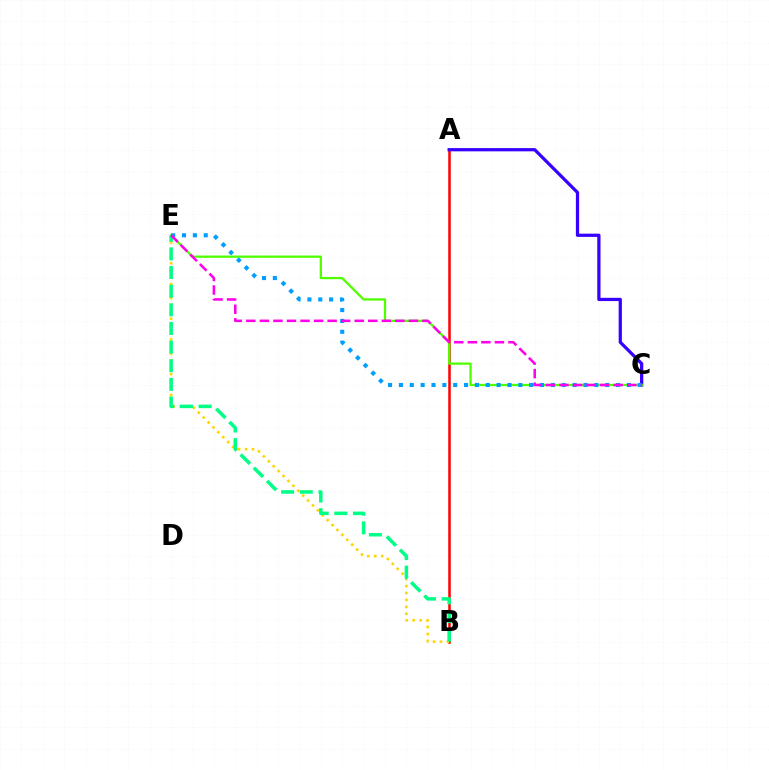{('A', 'B'): [{'color': '#ff0000', 'line_style': 'solid', 'thickness': 1.8}], ('B', 'E'): [{'color': '#ffd500', 'line_style': 'dotted', 'thickness': 1.88}, {'color': '#00ff86', 'line_style': 'dashed', 'thickness': 2.53}], ('A', 'C'): [{'color': '#3700ff', 'line_style': 'solid', 'thickness': 2.34}], ('C', 'E'): [{'color': '#4fff00', 'line_style': 'solid', 'thickness': 1.64}, {'color': '#009eff', 'line_style': 'dotted', 'thickness': 2.95}, {'color': '#ff00ed', 'line_style': 'dashed', 'thickness': 1.84}]}